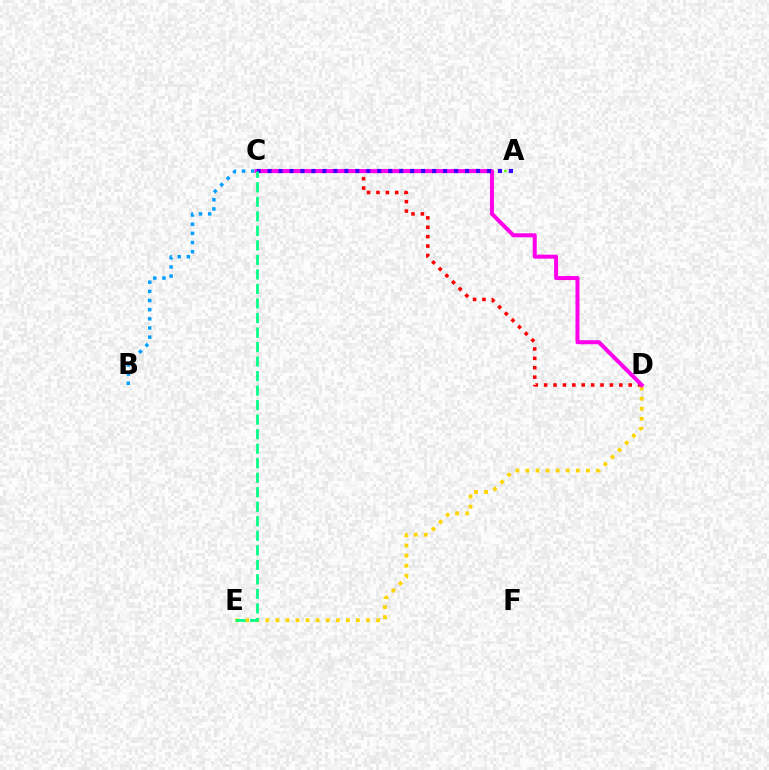{('A', 'C'): [{'color': '#4fff00', 'line_style': 'dotted', 'thickness': 1.74}, {'color': '#3700ff', 'line_style': 'dotted', 'thickness': 2.98}], ('D', 'E'): [{'color': '#ffd500', 'line_style': 'dotted', 'thickness': 2.73}], ('B', 'C'): [{'color': '#009eff', 'line_style': 'dotted', 'thickness': 2.49}], ('C', 'D'): [{'color': '#ff0000', 'line_style': 'dotted', 'thickness': 2.55}, {'color': '#ff00ed', 'line_style': 'solid', 'thickness': 2.89}], ('C', 'E'): [{'color': '#00ff86', 'line_style': 'dashed', 'thickness': 1.97}]}